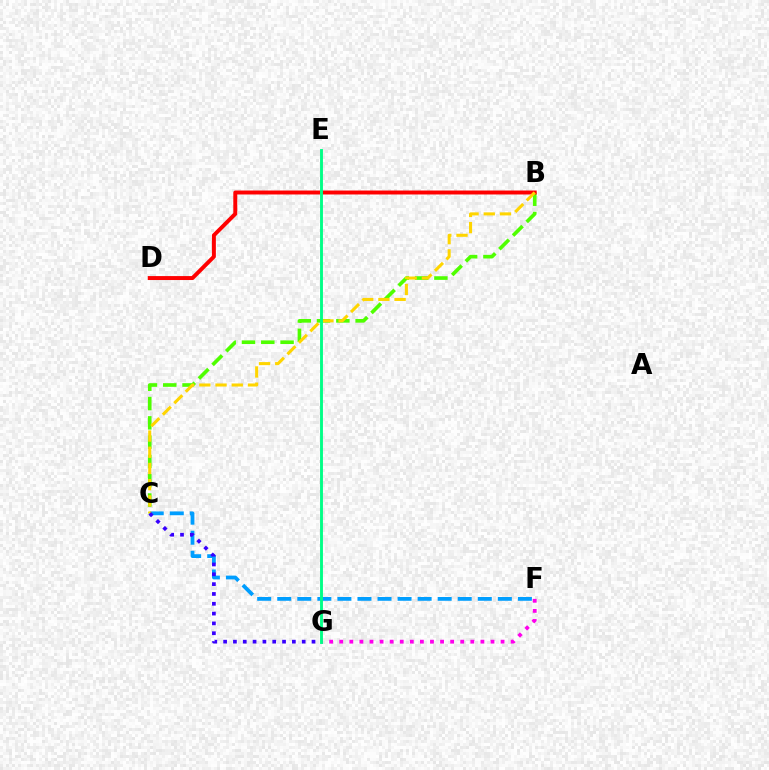{('B', 'C'): [{'color': '#4fff00', 'line_style': 'dashed', 'thickness': 2.62}, {'color': '#ffd500', 'line_style': 'dashed', 'thickness': 2.2}], ('C', 'F'): [{'color': '#009eff', 'line_style': 'dashed', 'thickness': 2.72}], ('B', 'D'): [{'color': '#ff0000', 'line_style': 'solid', 'thickness': 2.85}], ('C', 'G'): [{'color': '#3700ff', 'line_style': 'dotted', 'thickness': 2.67}], ('F', 'G'): [{'color': '#ff00ed', 'line_style': 'dotted', 'thickness': 2.74}], ('E', 'G'): [{'color': '#00ff86', 'line_style': 'solid', 'thickness': 2.08}]}